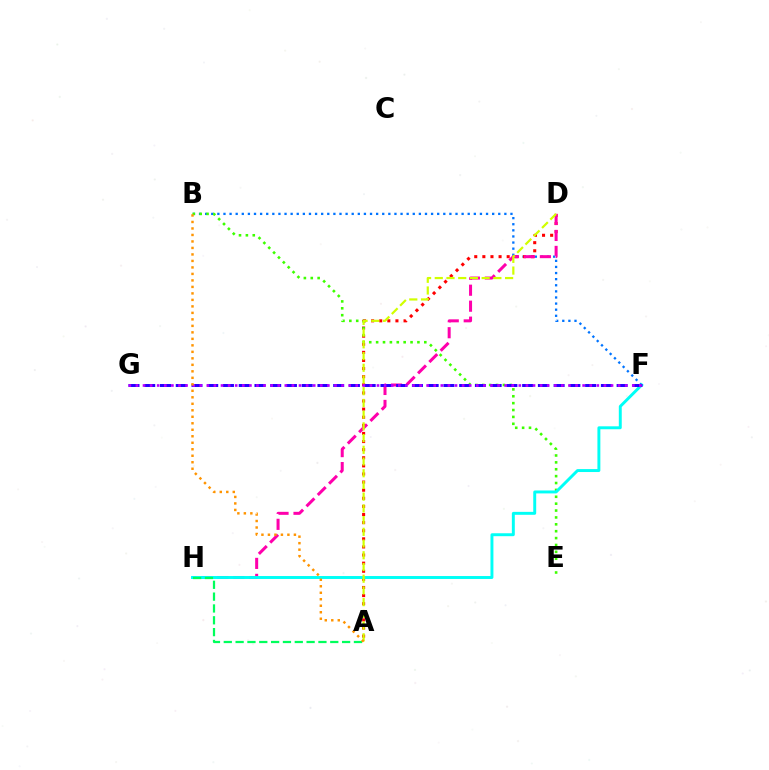{('B', 'F'): [{'color': '#0074ff', 'line_style': 'dotted', 'thickness': 1.66}], ('A', 'D'): [{'color': '#ff0000', 'line_style': 'dotted', 'thickness': 2.2}, {'color': '#d1ff00', 'line_style': 'dashed', 'thickness': 1.59}], ('B', 'E'): [{'color': '#3dff00', 'line_style': 'dotted', 'thickness': 1.87}], ('D', 'H'): [{'color': '#ff00ac', 'line_style': 'dashed', 'thickness': 2.17}], ('F', 'H'): [{'color': '#00fff6', 'line_style': 'solid', 'thickness': 2.12}], ('A', 'H'): [{'color': '#00ff5c', 'line_style': 'dashed', 'thickness': 1.61}], ('F', 'G'): [{'color': '#2500ff', 'line_style': 'dashed', 'thickness': 2.14}, {'color': '#b900ff', 'line_style': 'dotted', 'thickness': 1.93}], ('A', 'B'): [{'color': '#ff9400', 'line_style': 'dotted', 'thickness': 1.76}]}